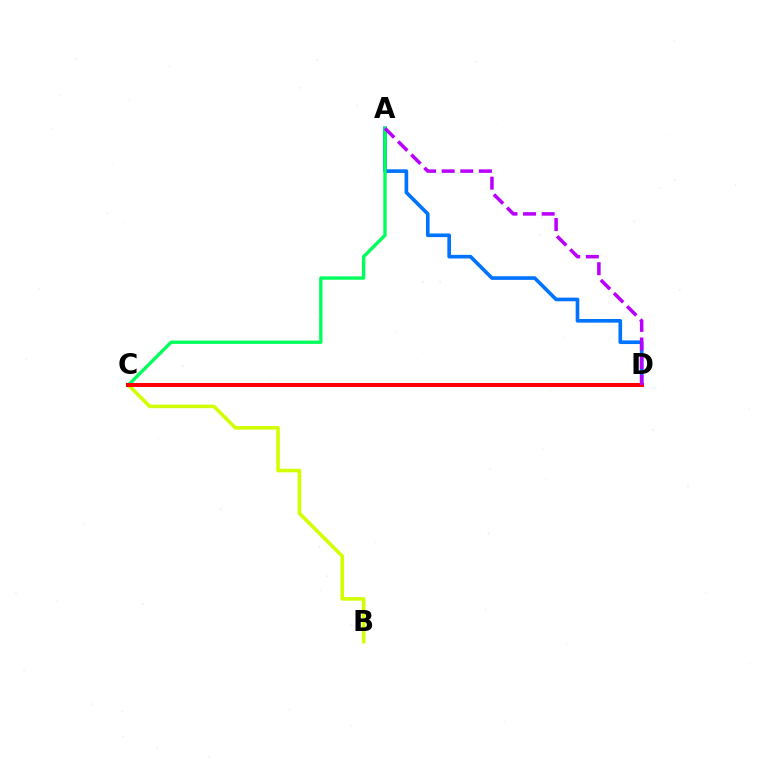{('A', 'D'): [{'color': '#0074ff', 'line_style': 'solid', 'thickness': 2.62}, {'color': '#b900ff', 'line_style': 'dashed', 'thickness': 2.53}], ('B', 'C'): [{'color': '#d1ff00', 'line_style': 'solid', 'thickness': 2.57}], ('A', 'C'): [{'color': '#00ff5c', 'line_style': 'solid', 'thickness': 2.42}], ('C', 'D'): [{'color': '#ff0000', 'line_style': 'solid', 'thickness': 2.91}]}